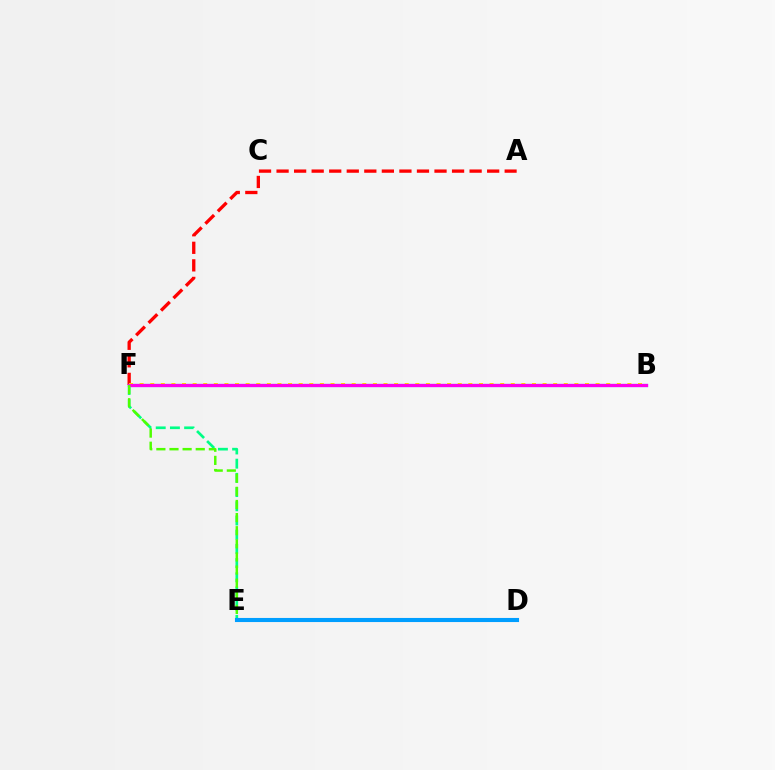{('A', 'F'): [{'color': '#ff0000', 'line_style': 'dashed', 'thickness': 2.38}], ('B', 'F'): [{'color': '#3700ff', 'line_style': 'solid', 'thickness': 2.29}, {'color': '#ffd500', 'line_style': 'dotted', 'thickness': 2.88}, {'color': '#ff00ed', 'line_style': 'solid', 'thickness': 2.23}], ('E', 'F'): [{'color': '#00ff86', 'line_style': 'dashed', 'thickness': 1.93}, {'color': '#4fff00', 'line_style': 'dashed', 'thickness': 1.78}], ('D', 'E'): [{'color': '#009eff', 'line_style': 'solid', 'thickness': 2.95}]}